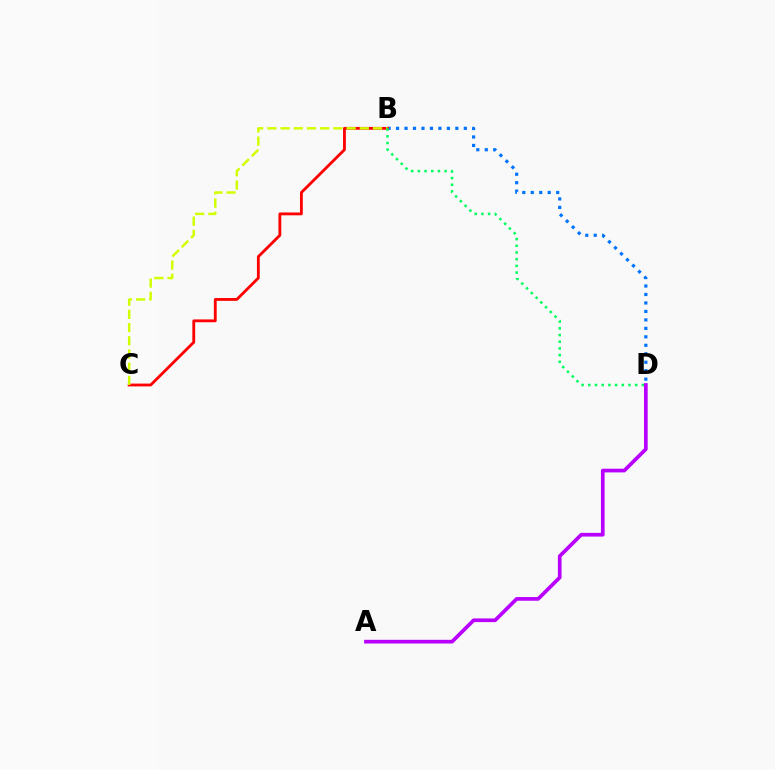{('B', 'D'): [{'color': '#0074ff', 'line_style': 'dotted', 'thickness': 2.3}, {'color': '#00ff5c', 'line_style': 'dotted', 'thickness': 1.82}], ('B', 'C'): [{'color': '#ff0000', 'line_style': 'solid', 'thickness': 2.03}, {'color': '#d1ff00', 'line_style': 'dashed', 'thickness': 1.79}], ('A', 'D'): [{'color': '#b900ff', 'line_style': 'solid', 'thickness': 2.66}]}